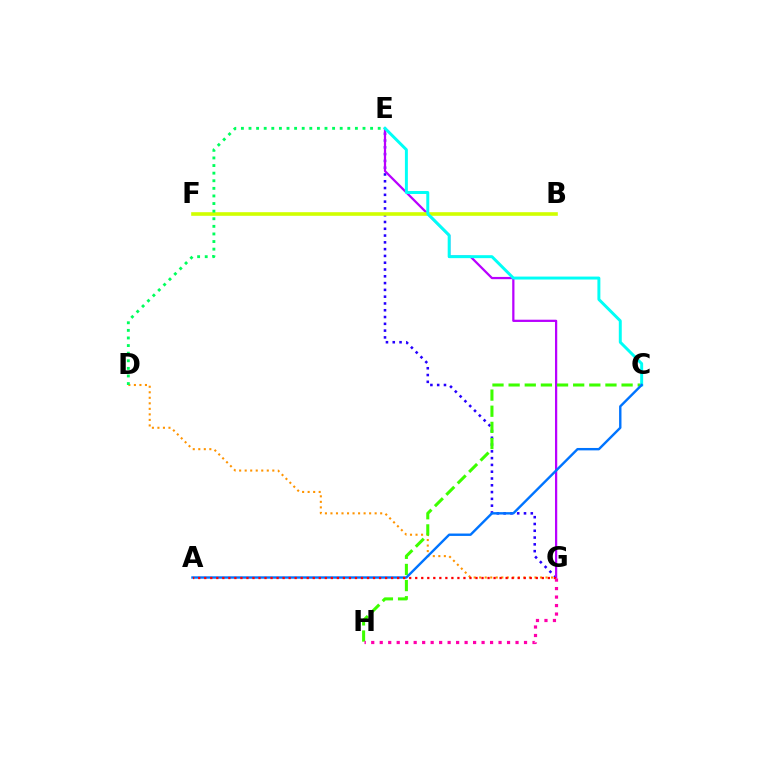{('E', 'G'): [{'color': '#2500ff', 'line_style': 'dotted', 'thickness': 1.84}, {'color': '#b900ff', 'line_style': 'solid', 'thickness': 1.62}], ('D', 'G'): [{'color': '#ff9400', 'line_style': 'dotted', 'thickness': 1.5}], ('B', 'F'): [{'color': '#d1ff00', 'line_style': 'solid', 'thickness': 2.6}], ('D', 'E'): [{'color': '#00ff5c', 'line_style': 'dotted', 'thickness': 2.06}], ('C', 'H'): [{'color': '#3dff00', 'line_style': 'dashed', 'thickness': 2.19}], ('C', 'E'): [{'color': '#00fff6', 'line_style': 'solid', 'thickness': 2.13}], ('A', 'C'): [{'color': '#0074ff', 'line_style': 'solid', 'thickness': 1.73}], ('A', 'G'): [{'color': '#ff0000', 'line_style': 'dotted', 'thickness': 1.64}], ('G', 'H'): [{'color': '#ff00ac', 'line_style': 'dotted', 'thickness': 2.31}]}